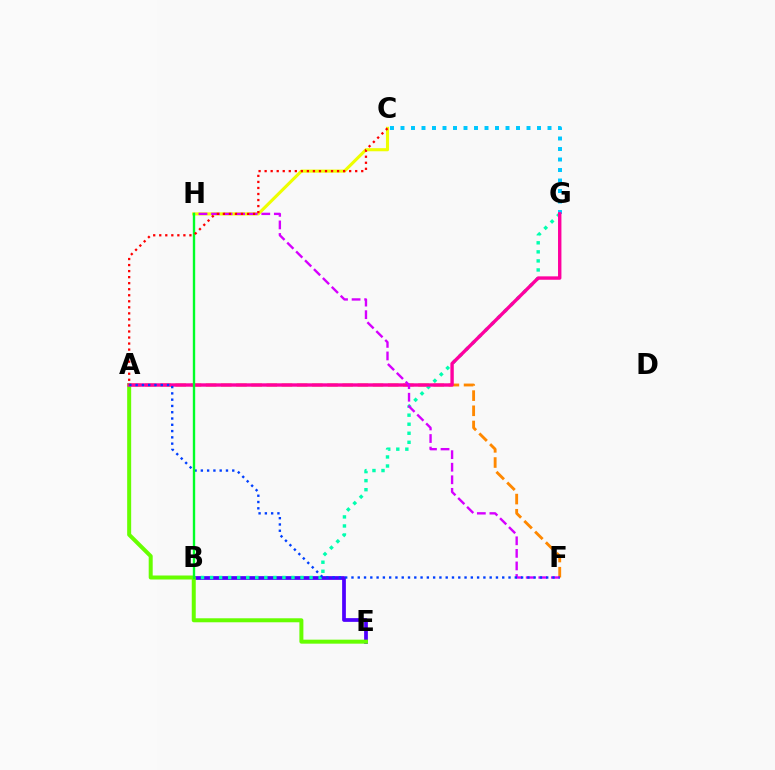{('B', 'E'): [{'color': '#4f00ff', 'line_style': 'solid', 'thickness': 2.69}], ('A', 'F'): [{'color': '#ff8800', 'line_style': 'dashed', 'thickness': 2.06}, {'color': '#003fff', 'line_style': 'dotted', 'thickness': 1.71}], ('C', 'H'): [{'color': '#eeff00', 'line_style': 'solid', 'thickness': 2.23}], ('B', 'G'): [{'color': '#00ffaf', 'line_style': 'dotted', 'thickness': 2.46}], ('C', 'G'): [{'color': '#00c7ff', 'line_style': 'dotted', 'thickness': 2.85}], ('A', 'E'): [{'color': '#66ff00', 'line_style': 'solid', 'thickness': 2.88}], ('A', 'G'): [{'color': '#ff00a0', 'line_style': 'solid', 'thickness': 2.45}], ('F', 'H'): [{'color': '#d600ff', 'line_style': 'dashed', 'thickness': 1.71}], ('B', 'H'): [{'color': '#00ff27', 'line_style': 'solid', 'thickness': 1.71}], ('A', 'C'): [{'color': '#ff0000', 'line_style': 'dotted', 'thickness': 1.64}]}